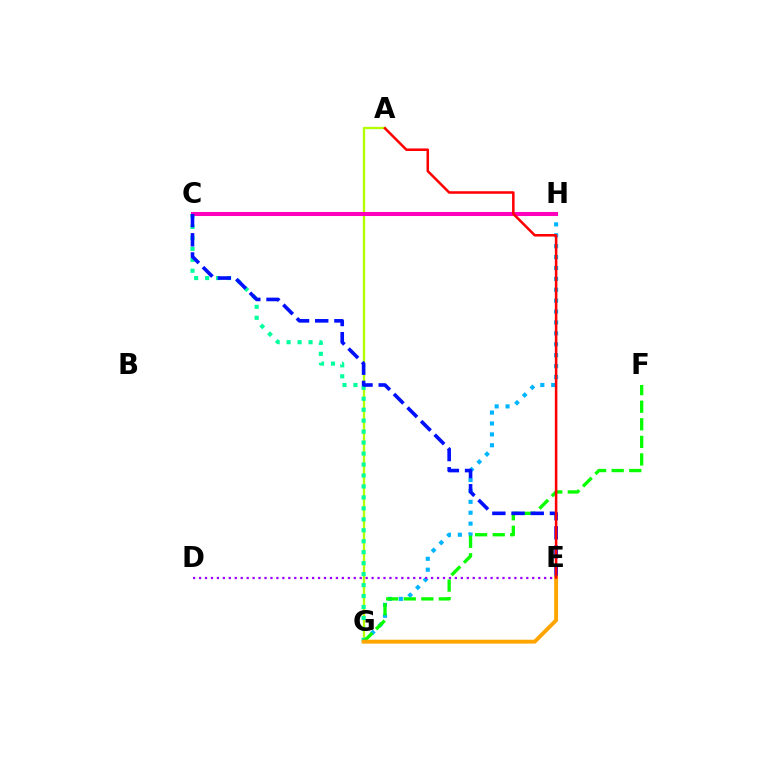{('A', 'G'): [{'color': '#b3ff00', 'line_style': 'solid', 'thickness': 1.68}], ('C', 'G'): [{'color': '#00ff9d', 'line_style': 'dotted', 'thickness': 2.98}], ('G', 'H'): [{'color': '#00b5ff', 'line_style': 'dotted', 'thickness': 2.96}], ('F', 'G'): [{'color': '#08ff00', 'line_style': 'dashed', 'thickness': 2.39}], ('C', 'H'): [{'color': '#ff00bd', 'line_style': 'solid', 'thickness': 2.92}], ('C', 'E'): [{'color': '#0010ff', 'line_style': 'dashed', 'thickness': 2.61}], ('D', 'E'): [{'color': '#9b00ff', 'line_style': 'dotted', 'thickness': 1.62}], ('E', 'G'): [{'color': '#ffa500', 'line_style': 'solid', 'thickness': 2.81}], ('A', 'E'): [{'color': '#ff0000', 'line_style': 'solid', 'thickness': 1.83}]}